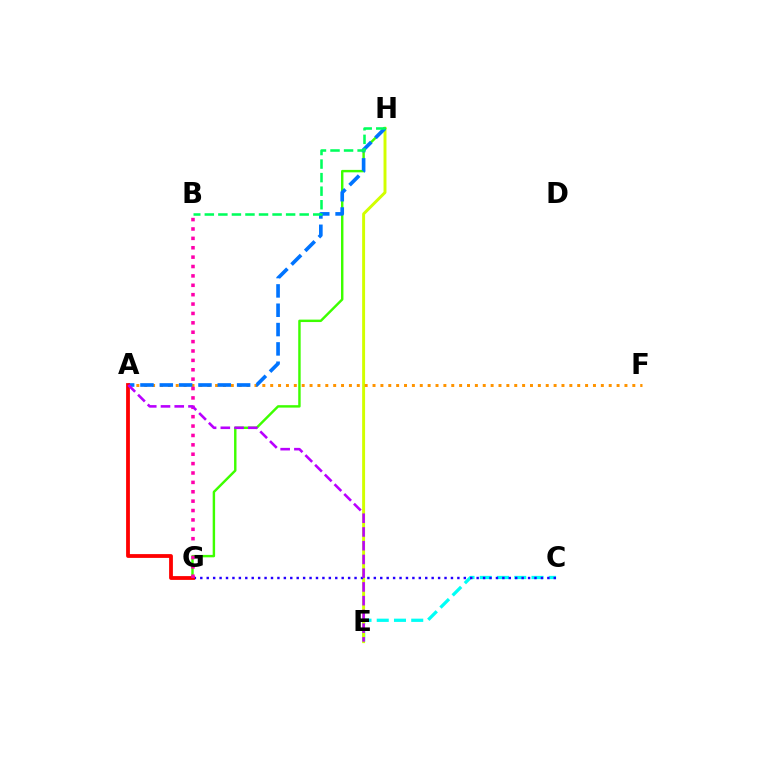{('C', 'E'): [{'color': '#00fff6', 'line_style': 'dashed', 'thickness': 2.34}], ('E', 'H'): [{'color': '#d1ff00', 'line_style': 'solid', 'thickness': 2.12}], ('C', 'G'): [{'color': '#2500ff', 'line_style': 'dotted', 'thickness': 1.75}], ('G', 'H'): [{'color': '#3dff00', 'line_style': 'solid', 'thickness': 1.75}], ('A', 'F'): [{'color': '#ff9400', 'line_style': 'dotted', 'thickness': 2.14}], ('A', 'H'): [{'color': '#0074ff', 'line_style': 'dashed', 'thickness': 2.63}], ('A', 'G'): [{'color': '#ff0000', 'line_style': 'solid', 'thickness': 2.73}], ('B', 'G'): [{'color': '#ff00ac', 'line_style': 'dotted', 'thickness': 2.55}], ('A', 'E'): [{'color': '#b900ff', 'line_style': 'dashed', 'thickness': 1.87}], ('B', 'H'): [{'color': '#00ff5c', 'line_style': 'dashed', 'thickness': 1.84}]}